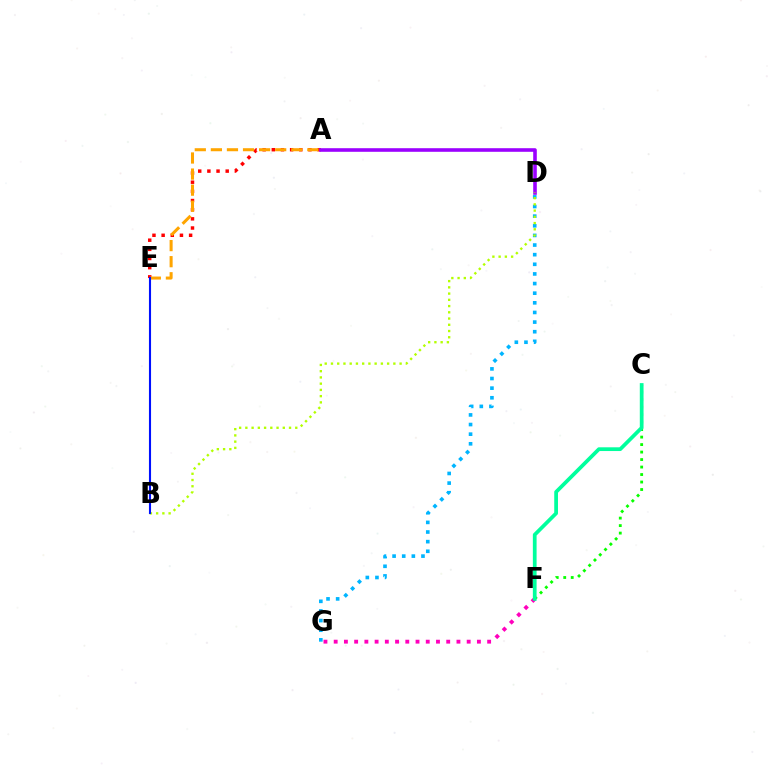{('A', 'E'): [{'color': '#ff0000', 'line_style': 'dotted', 'thickness': 2.49}, {'color': '#ffa500', 'line_style': 'dashed', 'thickness': 2.18}], ('D', 'G'): [{'color': '#00b5ff', 'line_style': 'dotted', 'thickness': 2.62}], ('C', 'F'): [{'color': '#08ff00', 'line_style': 'dotted', 'thickness': 2.04}, {'color': '#00ff9d', 'line_style': 'solid', 'thickness': 2.7}], ('A', 'D'): [{'color': '#9b00ff', 'line_style': 'solid', 'thickness': 2.59}], ('F', 'G'): [{'color': '#ff00bd', 'line_style': 'dotted', 'thickness': 2.78}], ('B', 'D'): [{'color': '#b3ff00', 'line_style': 'dotted', 'thickness': 1.69}], ('B', 'E'): [{'color': '#0010ff', 'line_style': 'solid', 'thickness': 1.51}]}